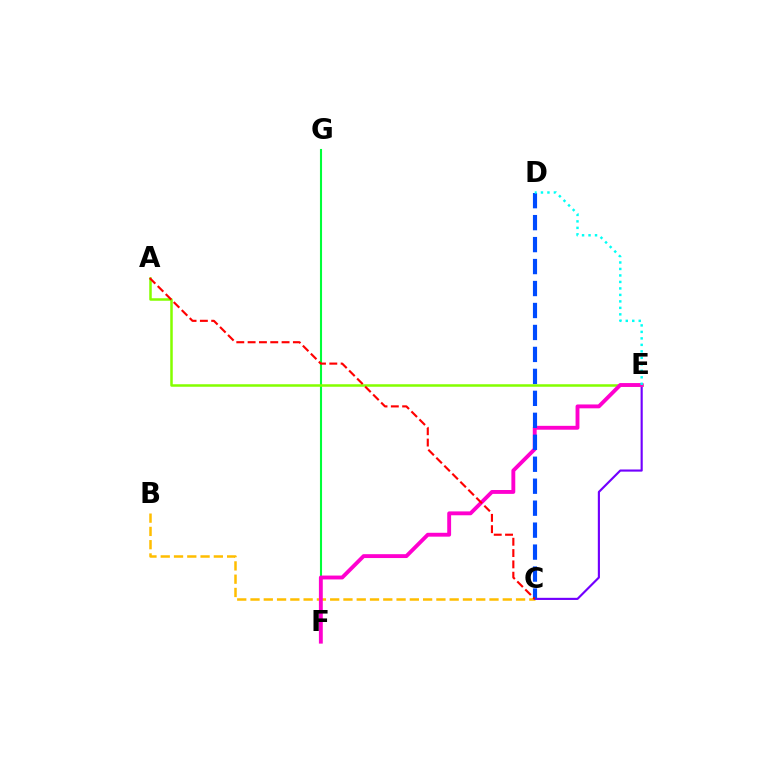{('F', 'G'): [{'color': '#00ff39', 'line_style': 'solid', 'thickness': 1.51}], ('B', 'C'): [{'color': '#ffbd00', 'line_style': 'dashed', 'thickness': 1.8}], ('C', 'E'): [{'color': '#7200ff', 'line_style': 'solid', 'thickness': 1.54}], ('A', 'E'): [{'color': '#84ff00', 'line_style': 'solid', 'thickness': 1.81}], ('E', 'F'): [{'color': '#ff00cf', 'line_style': 'solid', 'thickness': 2.79}], ('C', 'D'): [{'color': '#004bff', 'line_style': 'dashed', 'thickness': 2.98}], ('A', 'C'): [{'color': '#ff0000', 'line_style': 'dashed', 'thickness': 1.54}], ('D', 'E'): [{'color': '#00fff6', 'line_style': 'dotted', 'thickness': 1.76}]}